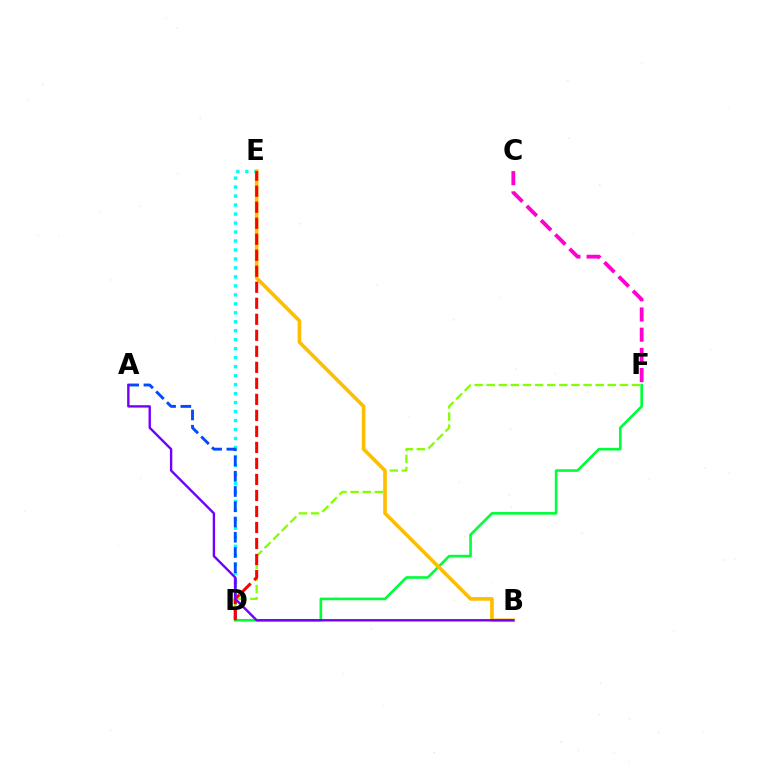{('D', 'F'): [{'color': '#84ff00', 'line_style': 'dashed', 'thickness': 1.65}, {'color': '#00ff39', 'line_style': 'solid', 'thickness': 1.89}], ('D', 'E'): [{'color': '#00fff6', 'line_style': 'dotted', 'thickness': 2.44}, {'color': '#ff0000', 'line_style': 'dashed', 'thickness': 2.18}], ('B', 'E'): [{'color': '#ffbd00', 'line_style': 'solid', 'thickness': 2.6}], ('A', 'D'): [{'color': '#004bff', 'line_style': 'dashed', 'thickness': 2.07}], ('C', 'F'): [{'color': '#ff00cf', 'line_style': 'dashed', 'thickness': 2.74}], ('A', 'B'): [{'color': '#7200ff', 'line_style': 'solid', 'thickness': 1.72}]}